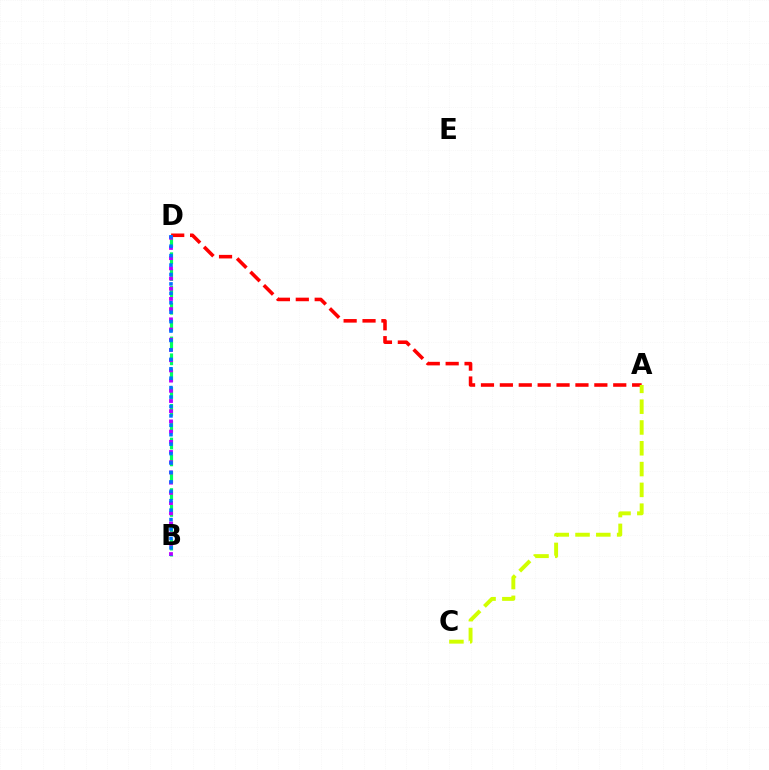{('B', 'D'): [{'color': '#00ff5c', 'line_style': 'dashed', 'thickness': 2.29}, {'color': '#b900ff', 'line_style': 'dotted', 'thickness': 2.77}, {'color': '#0074ff', 'line_style': 'dotted', 'thickness': 2.56}], ('A', 'D'): [{'color': '#ff0000', 'line_style': 'dashed', 'thickness': 2.57}], ('A', 'C'): [{'color': '#d1ff00', 'line_style': 'dashed', 'thickness': 2.83}]}